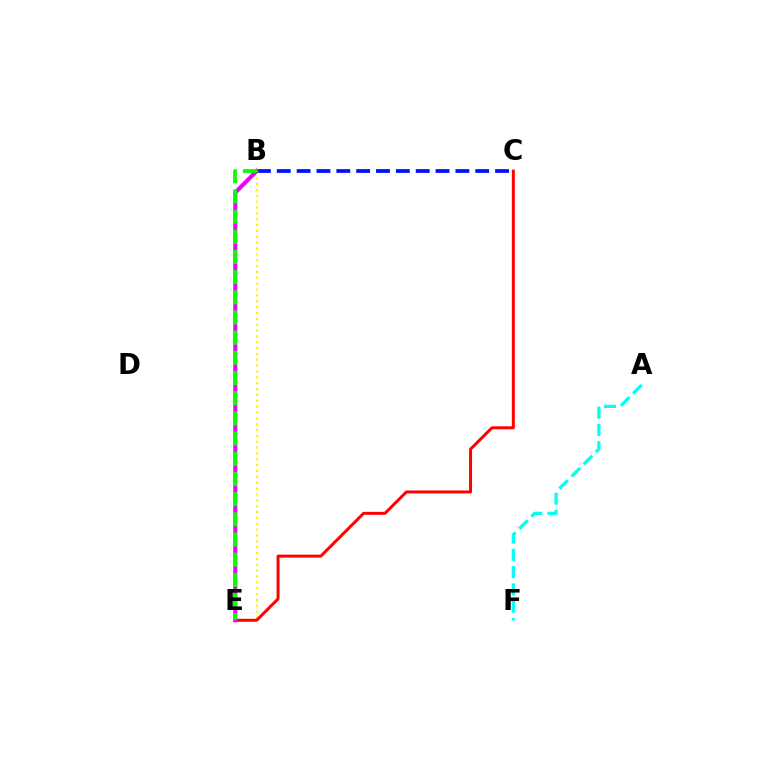{('A', 'F'): [{'color': '#00fff6', 'line_style': 'dashed', 'thickness': 2.35}], ('B', 'C'): [{'color': '#0010ff', 'line_style': 'dashed', 'thickness': 2.7}], ('B', 'E'): [{'color': '#fcf500', 'line_style': 'dotted', 'thickness': 1.59}, {'color': '#ee00ff', 'line_style': 'solid', 'thickness': 2.95}, {'color': '#08ff00', 'line_style': 'dashed', 'thickness': 2.74}], ('C', 'E'): [{'color': '#ff0000', 'line_style': 'solid', 'thickness': 2.14}]}